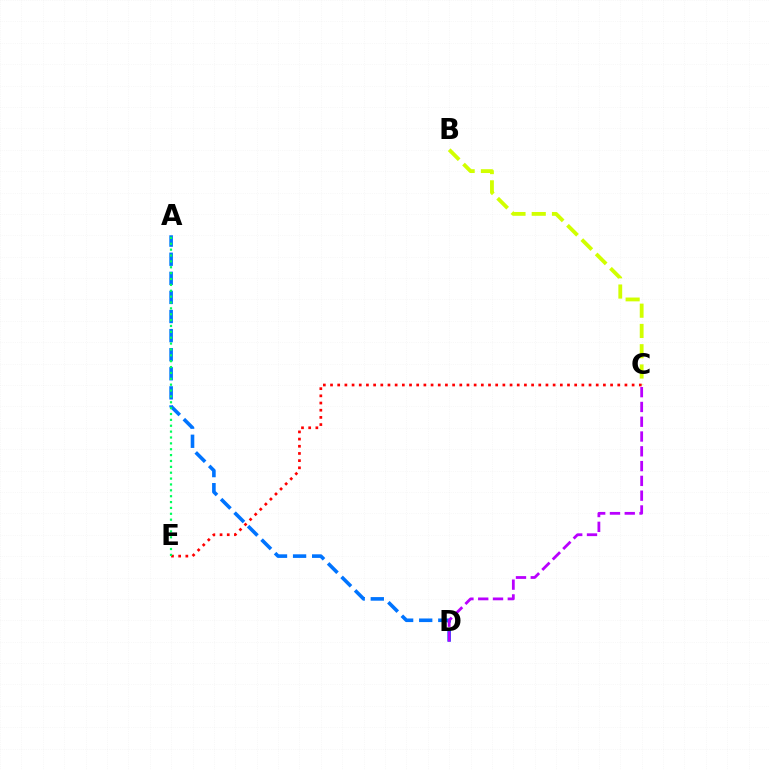{('B', 'C'): [{'color': '#d1ff00', 'line_style': 'dashed', 'thickness': 2.75}], ('A', 'D'): [{'color': '#0074ff', 'line_style': 'dashed', 'thickness': 2.59}], ('C', 'E'): [{'color': '#ff0000', 'line_style': 'dotted', 'thickness': 1.95}], ('C', 'D'): [{'color': '#b900ff', 'line_style': 'dashed', 'thickness': 2.01}], ('A', 'E'): [{'color': '#00ff5c', 'line_style': 'dotted', 'thickness': 1.59}]}